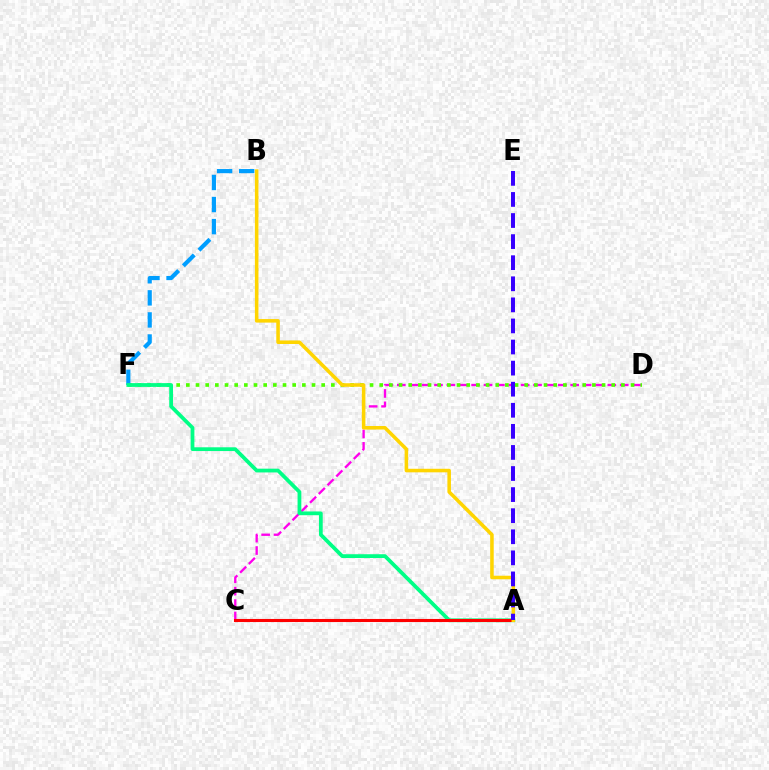{('C', 'D'): [{'color': '#ff00ed', 'line_style': 'dashed', 'thickness': 1.68}], ('D', 'F'): [{'color': '#4fff00', 'line_style': 'dotted', 'thickness': 2.63}], ('B', 'F'): [{'color': '#009eff', 'line_style': 'dashed', 'thickness': 3.0}], ('A', 'F'): [{'color': '#00ff86', 'line_style': 'solid', 'thickness': 2.71}], ('A', 'C'): [{'color': '#ff0000', 'line_style': 'solid', 'thickness': 2.21}], ('A', 'B'): [{'color': '#ffd500', 'line_style': 'solid', 'thickness': 2.55}], ('A', 'E'): [{'color': '#3700ff', 'line_style': 'dashed', 'thickness': 2.86}]}